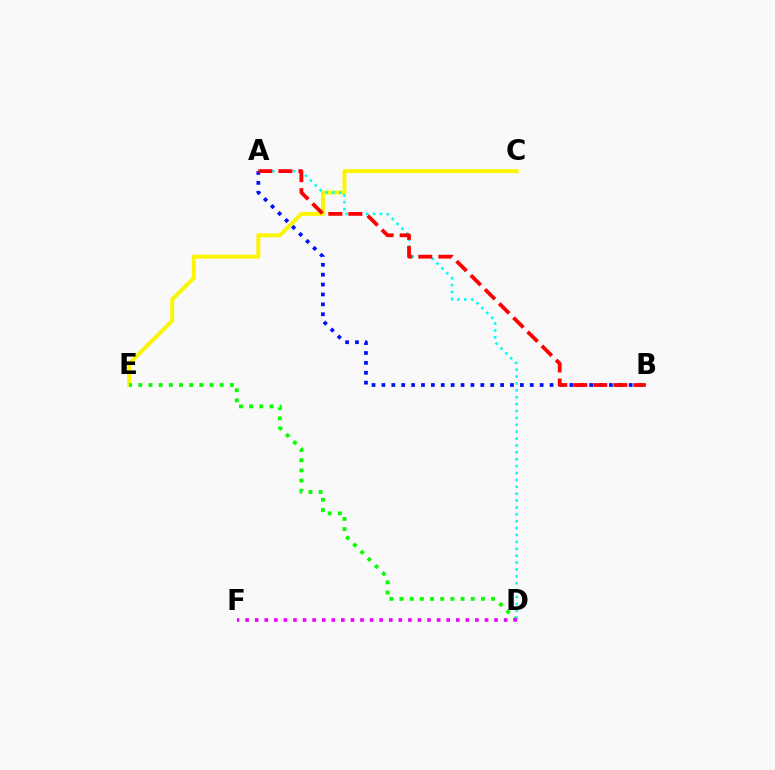{('C', 'E'): [{'color': '#fcf500', 'line_style': 'solid', 'thickness': 2.84}], ('D', 'E'): [{'color': '#08ff00', 'line_style': 'dotted', 'thickness': 2.76}], ('A', 'D'): [{'color': '#00fff6', 'line_style': 'dotted', 'thickness': 1.87}], ('D', 'F'): [{'color': '#ee00ff', 'line_style': 'dotted', 'thickness': 2.6}], ('A', 'B'): [{'color': '#0010ff', 'line_style': 'dotted', 'thickness': 2.69}, {'color': '#ff0000', 'line_style': 'dashed', 'thickness': 2.72}]}